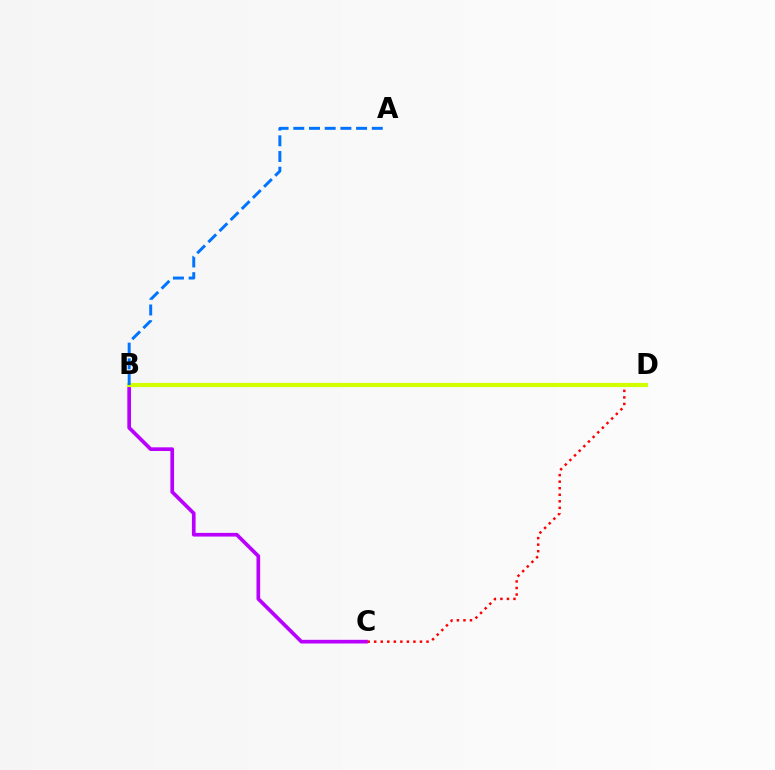{('B', 'C'): [{'color': '#b900ff', 'line_style': 'solid', 'thickness': 2.65}], ('C', 'D'): [{'color': '#ff0000', 'line_style': 'dotted', 'thickness': 1.78}], ('B', 'D'): [{'color': '#00ff5c', 'line_style': 'dashed', 'thickness': 2.82}, {'color': '#d1ff00', 'line_style': 'solid', 'thickness': 3.0}], ('A', 'B'): [{'color': '#0074ff', 'line_style': 'dashed', 'thickness': 2.13}]}